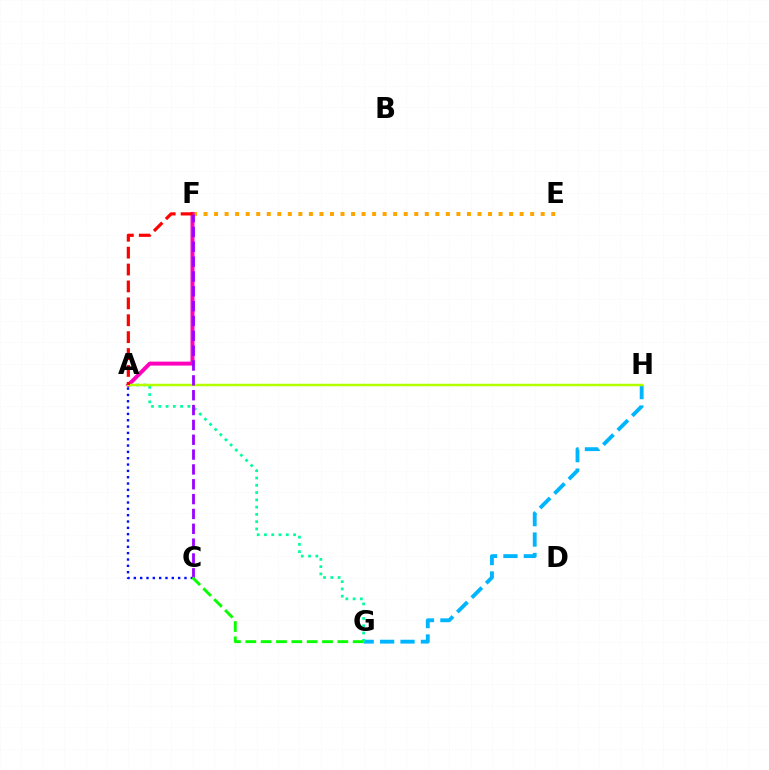{('E', 'F'): [{'color': '#ffa500', 'line_style': 'dotted', 'thickness': 2.86}], ('G', 'H'): [{'color': '#00b5ff', 'line_style': 'dashed', 'thickness': 2.77}], ('A', 'G'): [{'color': '#00ff9d', 'line_style': 'dotted', 'thickness': 1.98}], ('A', 'F'): [{'color': '#ff00bd', 'line_style': 'solid', 'thickness': 2.85}, {'color': '#ff0000', 'line_style': 'dashed', 'thickness': 2.3}], ('A', 'H'): [{'color': '#b3ff00', 'line_style': 'solid', 'thickness': 1.79}], ('A', 'C'): [{'color': '#0010ff', 'line_style': 'dotted', 'thickness': 1.72}], ('C', 'F'): [{'color': '#9b00ff', 'line_style': 'dashed', 'thickness': 2.02}], ('C', 'G'): [{'color': '#08ff00', 'line_style': 'dashed', 'thickness': 2.08}]}